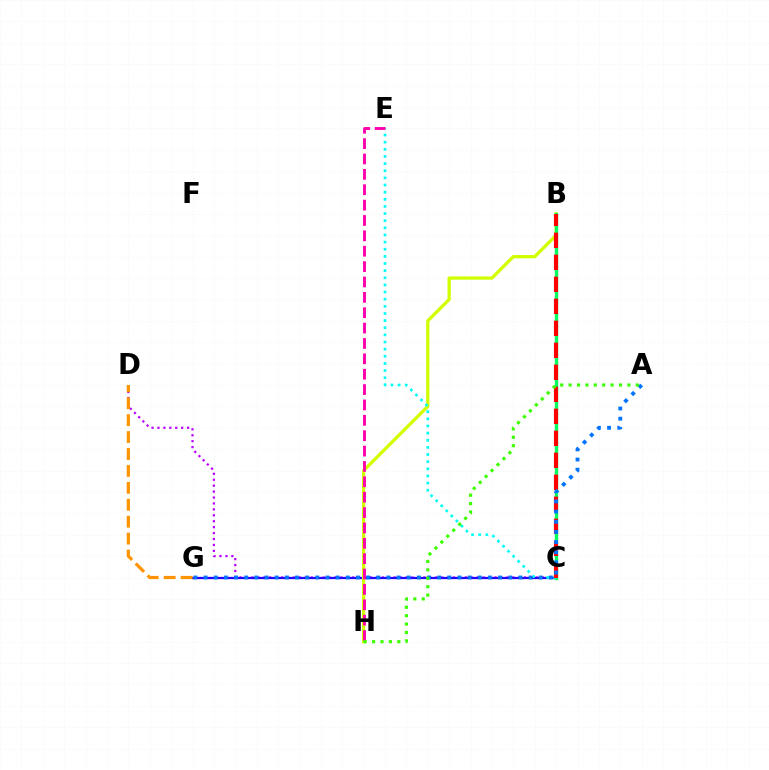{('C', 'D'): [{'color': '#b900ff', 'line_style': 'dotted', 'thickness': 1.61}], ('C', 'G'): [{'color': '#2500ff', 'line_style': 'solid', 'thickness': 1.63}], ('B', 'H'): [{'color': '#d1ff00', 'line_style': 'solid', 'thickness': 2.36}], ('B', 'C'): [{'color': '#00ff5c', 'line_style': 'solid', 'thickness': 2.42}, {'color': '#ff0000', 'line_style': 'dashed', 'thickness': 2.99}], ('C', 'E'): [{'color': '#00fff6', 'line_style': 'dotted', 'thickness': 1.94}], ('D', 'G'): [{'color': '#ff9400', 'line_style': 'dashed', 'thickness': 2.3}], ('E', 'H'): [{'color': '#ff00ac', 'line_style': 'dashed', 'thickness': 2.09}], ('A', 'G'): [{'color': '#0074ff', 'line_style': 'dotted', 'thickness': 2.76}], ('A', 'H'): [{'color': '#3dff00', 'line_style': 'dotted', 'thickness': 2.28}]}